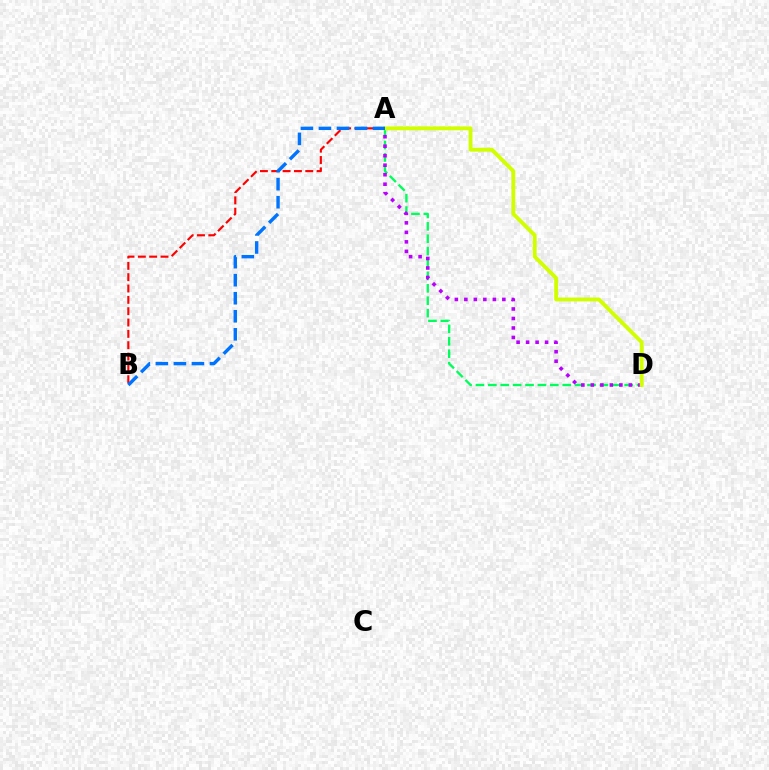{('A', 'B'): [{'color': '#ff0000', 'line_style': 'dashed', 'thickness': 1.54}, {'color': '#0074ff', 'line_style': 'dashed', 'thickness': 2.45}], ('A', 'D'): [{'color': '#00ff5c', 'line_style': 'dashed', 'thickness': 1.68}, {'color': '#b900ff', 'line_style': 'dotted', 'thickness': 2.58}, {'color': '#d1ff00', 'line_style': 'solid', 'thickness': 2.77}]}